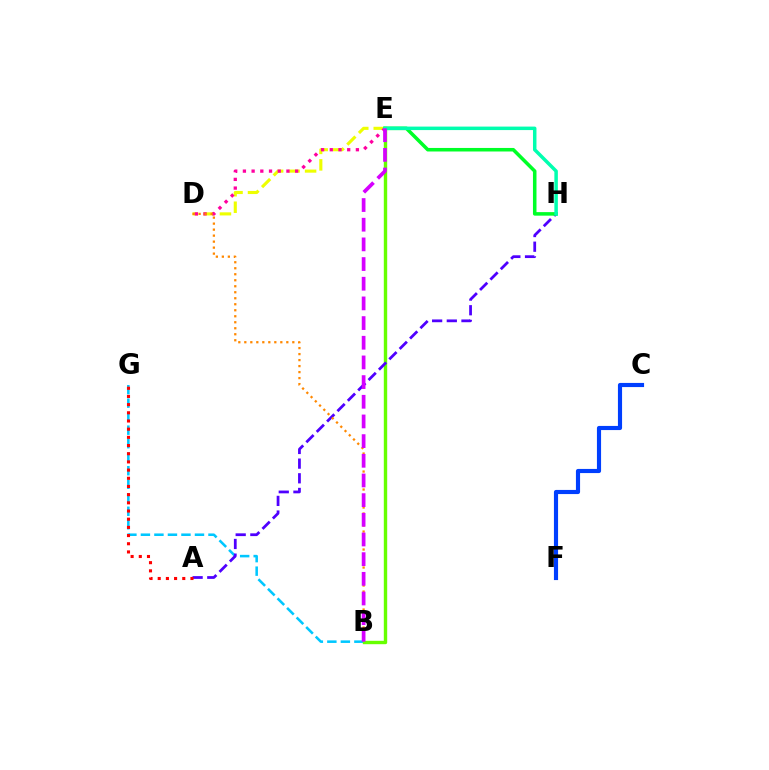{('B', 'G'): [{'color': '#00c7ff', 'line_style': 'dashed', 'thickness': 1.84}], ('B', 'E'): [{'color': '#66ff00', 'line_style': 'solid', 'thickness': 2.44}, {'color': '#d600ff', 'line_style': 'dashed', 'thickness': 2.67}], ('D', 'E'): [{'color': '#eeff00', 'line_style': 'dashed', 'thickness': 2.24}, {'color': '#ff00a0', 'line_style': 'dotted', 'thickness': 2.36}], ('A', 'H'): [{'color': '#4f00ff', 'line_style': 'dashed', 'thickness': 1.99}], ('B', 'D'): [{'color': '#ff8800', 'line_style': 'dotted', 'thickness': 1.63}], ('E', 'H'): [{'color': '#00ff27', 'line_style': 'solid', 'thickness': 2.55}, {'color': '#00ffaf', 'line_style': 'solid', 'thickness': 2.51}], ('A', 'G'): [{'color': '#ff0000', 'line_style': 'dotted', 'thickness': 2.22}], ('C', 'F'): [{'color': '#003fff', 'line_style': 'solid', 'thickness': 2.98}]}